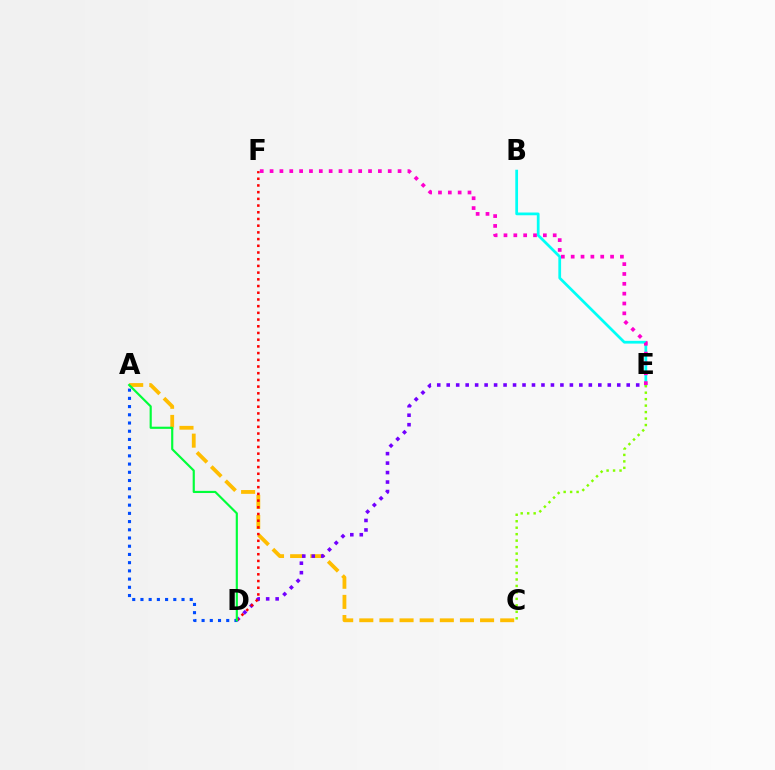{('B', 'E'): [{'color': '#00fff6', 'line_style': 'solid', 'thickness': 1.97}], ('A', 'C'): [{'color': '#ffbd00', 'line_style': 'dashed', 'thickness': 2.73}], ('D', 'E'): [{'color': '#7200ff', 'line_style': 'dotted', 'thickness': 2.57}], ('D', 'F'): [{'color': '#ff0000', 'line_style': 'dotted', 'thickness': 1.82}], ('A', 'D'): [{'color': '#004bff', 'line_style': 'dotted', 'thickness': 2.23}, {'color': '#00ff39', 'line_style': 'solid', 'thickness': 1.56}], ('C', 'E'): [{'color': '#84ff00', 'line_style': 'dotted', 'thickness': 1.76}], ('E', 'F'): [{'color': '#ff00cf', 'line_style': 'dotted', 'thickness': 2.67}]}